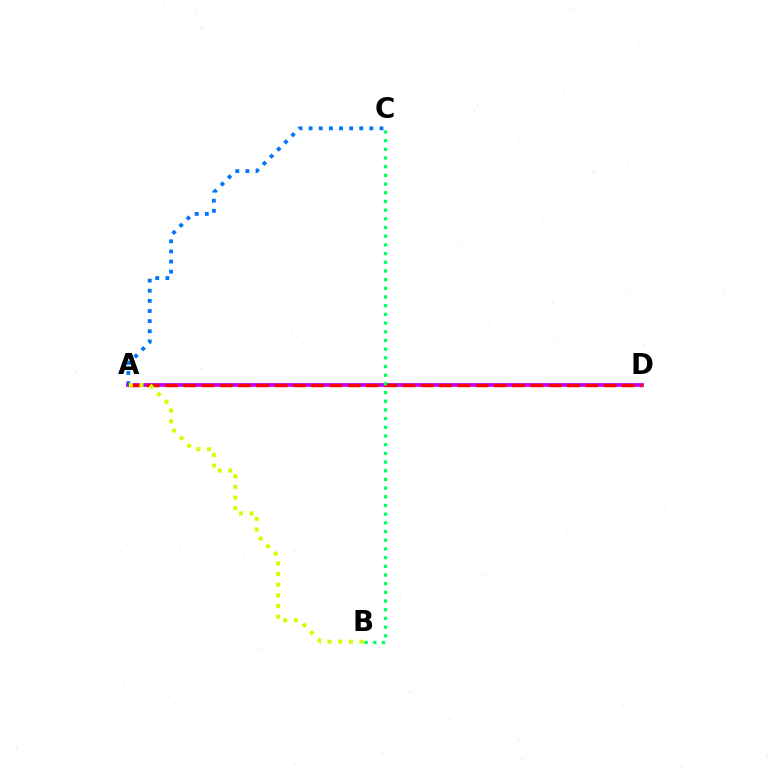{('A', 'C'): [{'color': '#0074ff', 'line_style': 'dotted', 'thickness': 2.75}], ('A', 'D'): [{'color': '#b900ff', 'line_style': 'solid', 'thickness': 2.7}, {'color': '#ff0000', 'line_style': 'dashed', 'thickness': 2.48}], ('A', 'B'): [{'color': '#d1ff00', 'line_style': 'dotted', 'thickness': 2.9}], ('B', 'C'): [{'color': '#00ff5c', 'line_style': 'dotted', 'thickness': 2.36}]}